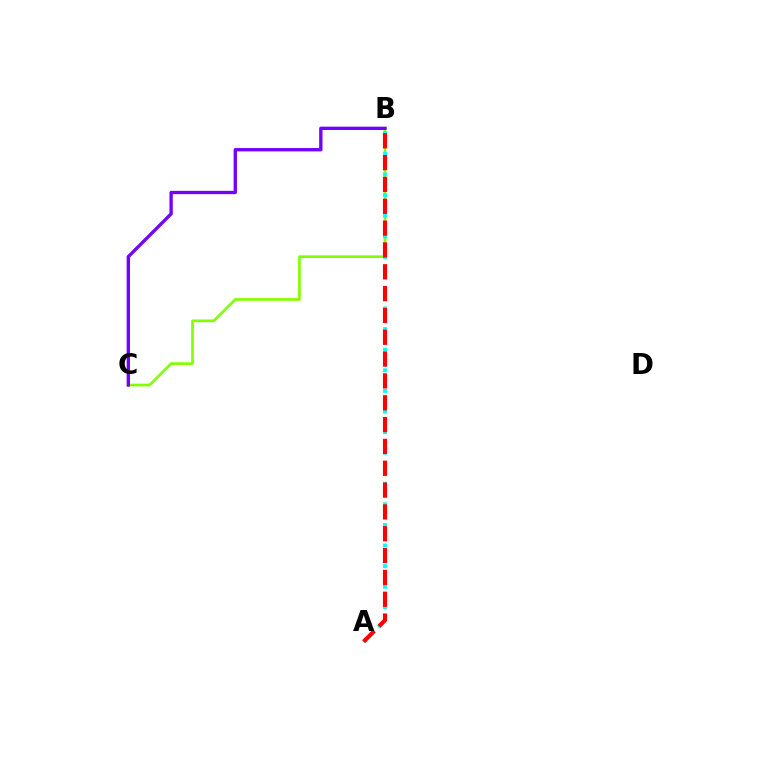{('B', 'C'): [{'color': '#84ff00', 'line_style': 'solid', 'thickness': 1.95}, {'color': '#7200ff', 'line_style': 'solid', 'thickness': 2.4}], ('A', 'B'): [{'color': '#00fff6', 'line_style': 'dotted', 'thickness': 2.8}, {'color': '#ff0000', 'line_style': 'dashed', 'thickness': 2.97}]}